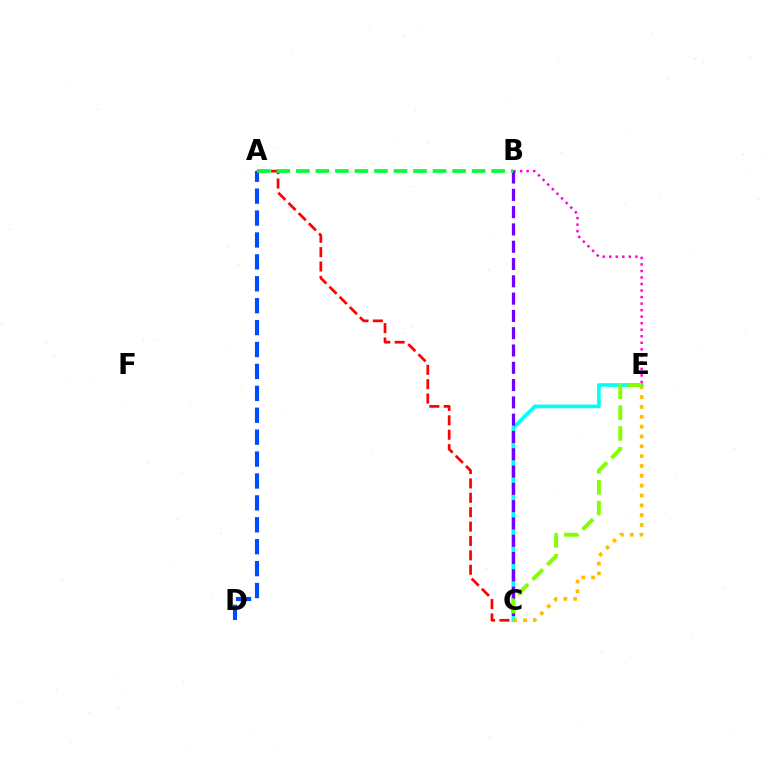{('C', 'E'): [{'color': '#00fff6', 'line_style': 'solid', 'thickness': 2.63}, {'color': '#ffbd00', 'line_style': 'dotted', 'thickness': 2.67}, {'color': '#84ff00', 'line_style': 'dashed', 'thickness': 2.83}], ('B', 'E'): [{'color': '#ff00cf', 'line_style': 'dotted', 'thickness': 1.77}], ('A', 'D'): [{'color': '#004bff', 'line_style': 'dashed', 'thickness': 2.98}], ('B', 'C'): [{'color': '#7200ff', 'line_style': 'dashed', 'thickness': 2.35}], ('A', 'C'): [{'color': '#ff0000', 'line_style': 'dashed', 'thickness': 1.95}], ('A', 'B'): [{'color': '#00ff39', 'line_style': 'dashed', 'thickness': 2.65}]}